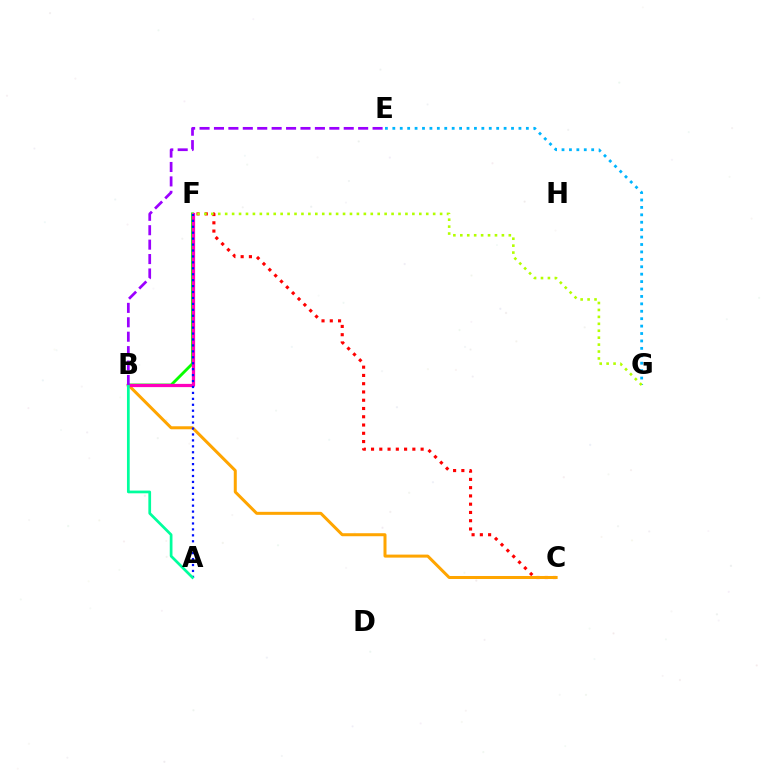{('E', 'G'): [{'color': '#00b5ff', 'line_style': 'dotted', 'thickness': 2.02}], ('B', 'F'): [{'color': '#08ff00', 'line_style': 'solid', 'thickness': 2.06}, {'color': '#ff00bd', 'line_style': 'solid', 'thickness': 2.33}], ('C', 'F'): [{'color': '#ff0000', 'line_style': 'dotted', 'thickness': 2.25}], ('B', 'C'): [{'color': '#ffa500', 'line_style': 'solid', 'thickness': 2.17}], ('F', 'G'): [{'color': '#b3ff00', 'line_style': 'dotted', 'thickness': 1.88}], ('A', 'F'): [{'color': '#0010ff', 'line_style': 'dotted', 'thickness': 1.61}], ('A', 'B'): [{'color': '#00ff9d', 'line_style': 'solid', 'thickness': 1.96}], ('B', 'E'): [{'color': '#9b00ff', 'line_style': 'dashed', 'thickness': 1.96}]}